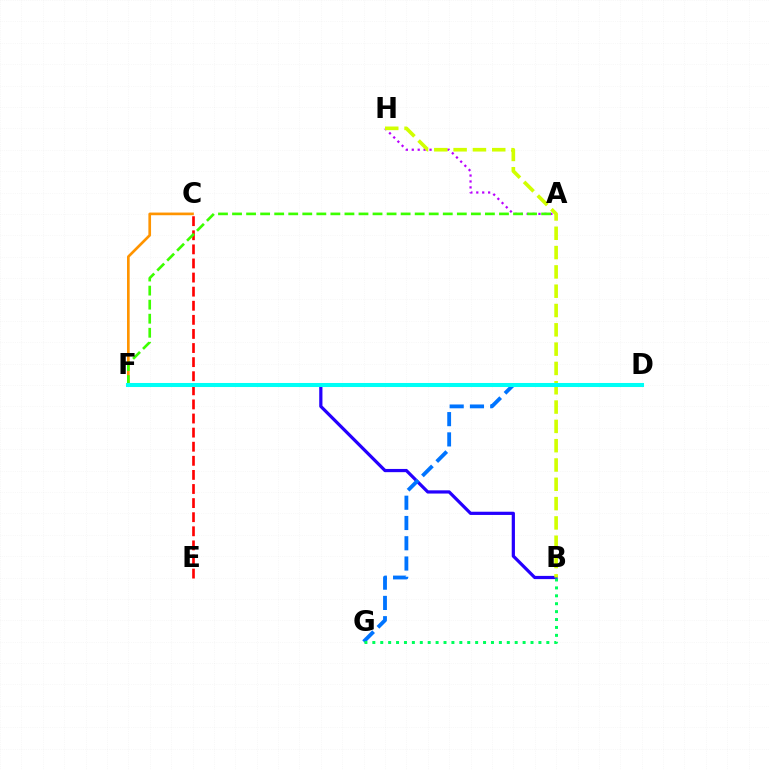{('A', 'H'): [{'color': '#b900ff', 'line_style': 'dotted', 'thickness': 1.61}], ('C', 'F'): [{'color': '#ff9400', 'line_style': 'solid', 'thickness': 1.92}], ('D', 'F'): [{'color': '#ff00ac', 'line_style': 'dotted', 'thickness': 1.54}, {'color': '#00fff6', 'line_style': 'solid', 'thickness': 2.91}], ('B', 'F'): [{'color': '#2500ff', 'line_style': 'solid', 'thickness': 2.32}], ('C', 'E'): [{'color': '#ff0000', 'line_style': 'dashed', 'thickness': 1.92}], ('A', 'F'): [{'color': '#3dff00', 'line_style': 'dashed', 'thickness': 1.91}], ('D', 'G'): [{'color': '#0074ff', 'line_style': 'dashed', 'thickness': 2.75}], ('B', 'H'): [{'color': '#d1ff00', 'line_style': 'dashed', 'thickness': 2.62}], ('B', 'G'): [{'color': '#00ff5c', 'line_style': 'dotted', 'thickness': 2.15}]}